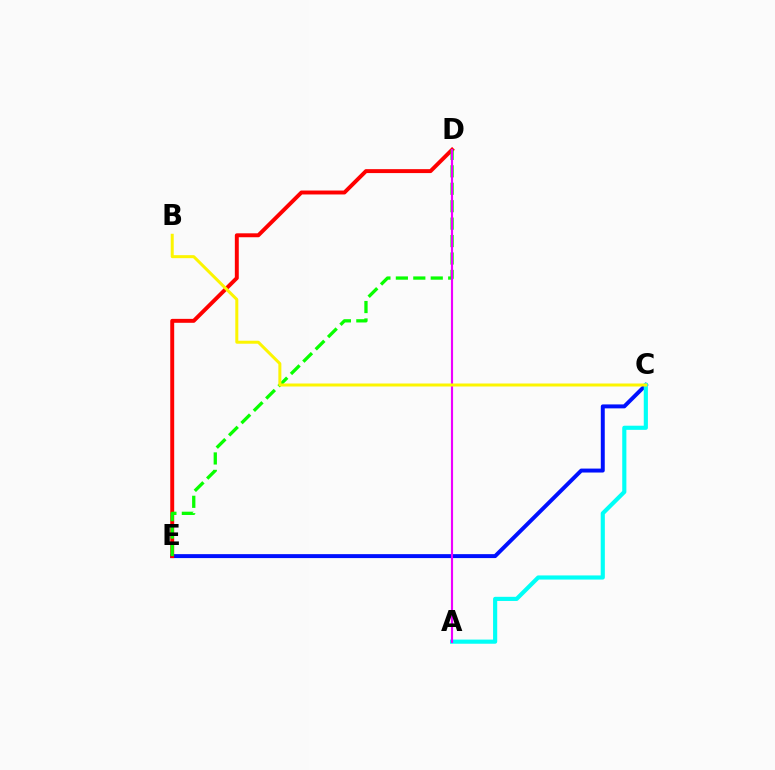{('C', 'E'): [{'color': '#0010ff', 'line_style': 'solid', 'thickness': 2.85}], ('D', 'E'): [{'color': '#ff0000', 'line_style': 'solid', 'thickness': 2.83}, {'color': '#08ff00', 'line_style': 'dashed', 'thickness': 2.37}], ('A', 'C'): [{'color': '#00fff6', 'line_style': 'solid', 'thickness': 2.98}], ('A', 'D'): [{'color': '#ee00ff', 'line_style': 'solid', 'thickness': 1.54}], ('B', 'C'): [{'color': '#fcf500', 'line_style': 'solid', 'thickness': 2.16}]}